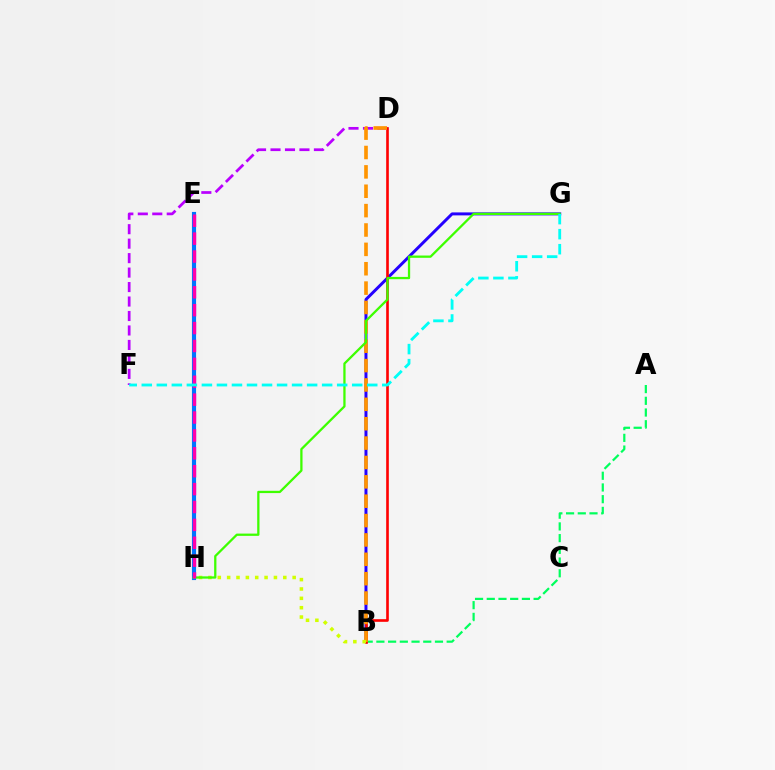{('E', 'H'): [{'color': '#0074ff', 'line_style': 'solid', 'thickness': 2.98}, {'color': '#ff00ac', 'line_style': 'dashed', 'thickness': 2.43}], ('D', 'F'): [{'color': '#b900ff', 'line_style': 'dashed', 'thickness': 1.97}], ('B', 'G'): [{'color': '#2500ff', 'line_style': 'solid', 'thickness': 2.14}], ('A', 'B'): [{'color': '#00ff5c', 'line_style': 'dashed', 'thickness': 1.59}], ('B', 'D'): [{'color': '#ff0000', 'line_style': 'solid', 'thickness': 1.9}, {'color': '#ff9400', 'line_style': 'dashed', 'thickness': 2.63}], ('B', 'H'): [{'color': '#d1ff00', 'line_style': 'dotted', 'thickness': 2.54}], ('G', 'H'): [{'color': '#3dff00', 'line_style': 'solid', 'thickness': 1.64}], ('F', 'G'): [{'color': '#00fff6', 'line_style': 'dashed', 'thickness': 2.04}]}